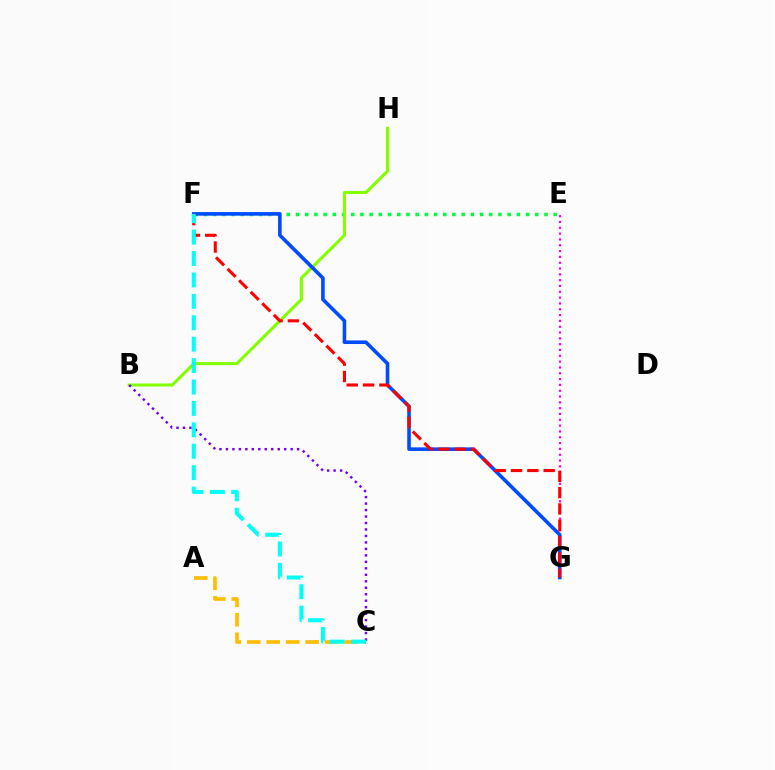{('E', 'F'): [{'color': '#00ff39', 'line_style': 'dotted', 'thickness': 2.5}], ('B', 'H'): [{'color': '#84ff00', 'line_style': 'solid', 'thickness': 2.21}], ('B', 'C'): [{'color': '#7200ff', 'line_style': 'dotted', 'thickness': 1.76}], ('E', 'G'): [{'color': '#ff00cf', 'line_style': 'dotted', 'thickness': 1.58}], ('A', 'C'): [{'color': '#ffbd00', 'line_style': 'dashed', 'thickness': 2.65}], ('F', 'G'): [{'color': '#004bff', 'line_style': 'solid', 'thickness': 2.59}, {'color': '#ff0000', 'line_style': 'dashed', 'thickness': 2.22}], ('C', 'F'): [{'color': '#00fff6', 'line_style': 'dashed', 'thickness': 2.91}]}